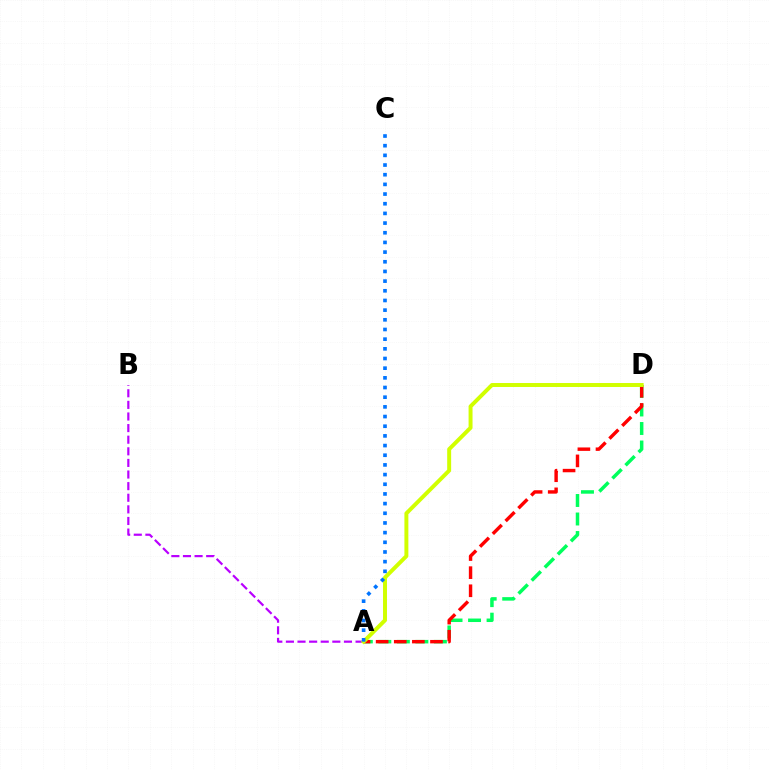{('A', 'B'): [{'color': '#b900ff', 'line_style': 'dashed', 'thickness': 1.58}], ('A', 'D'): [{'color': '#00ff5c', 'line_style': 'dashed', 'thickness': 2.52}, {'color': '#ff0000', 'line_style': 'dashed', 'thickness': 2.46}, {'color': '#d1ff00', 'line_style': 'solid', 'thickness': 2.85}], ('A', 'C'): [{'color': '#0074ff', 'line_style': 'dotted', 'thickness': 2.63}]}